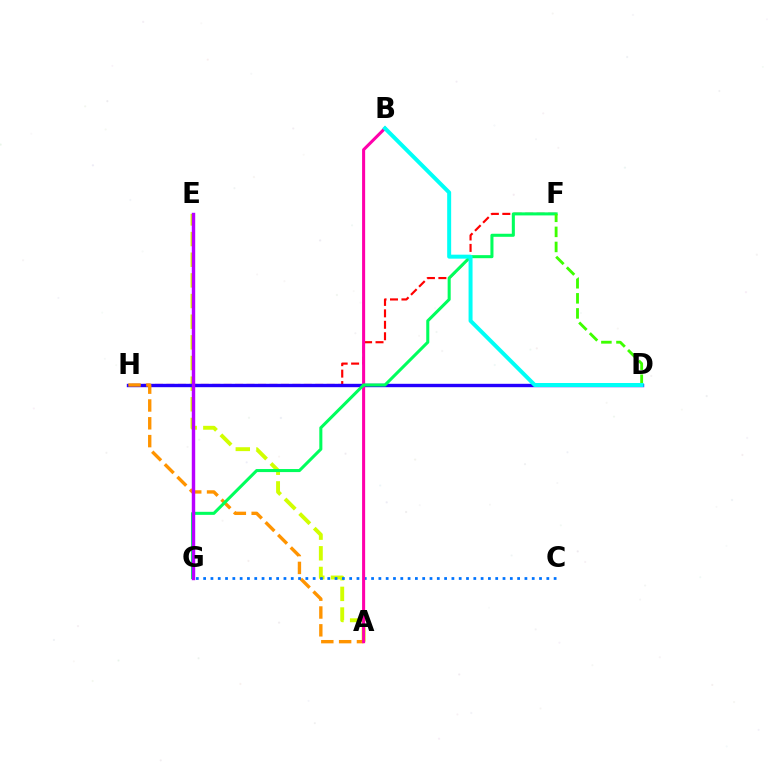{('F', 'H'): [{'color': '#ff0000', 'line_style': 'dashed', 'thickness': 1.56}], ('A', 'E'): [{'color': '#d1ff00', 'line_style': 'dashed', 'thickness': 2.81}], ('D', 'H'): [{'color': '#2500ff', 'line_style': 'solid', 'thickness': 2.44}], ('A', 'H'): [{'color': '#ff9400', 'line_style': 'dashed', 'thickness': 2.42}], ('C', 'G'): [{'color': '#0074ff', 'line_style': 'dotted', 'thickness': 1.98}], ('A', 'B'): [{'color': '#ff00ac', 'line_style': 'solid', 'thickness': 2.2}], ('F', 'G'): [{'color': '#00ff5c', 'line_style': 'solid', 'thickness': 2.2}], ('D', 'F'): [{'color': '#3dff00', 'line_style': 'dashed', 'thickness': 2.05}], ('E', 'G'): [{'color': '#b900ff', 'line_style': 'solid', 'thickness': 2.46}], ('B', 'D'): [{'color': '#00fff6', 'line_style': 'solid', 'thickness': 2.87}]}